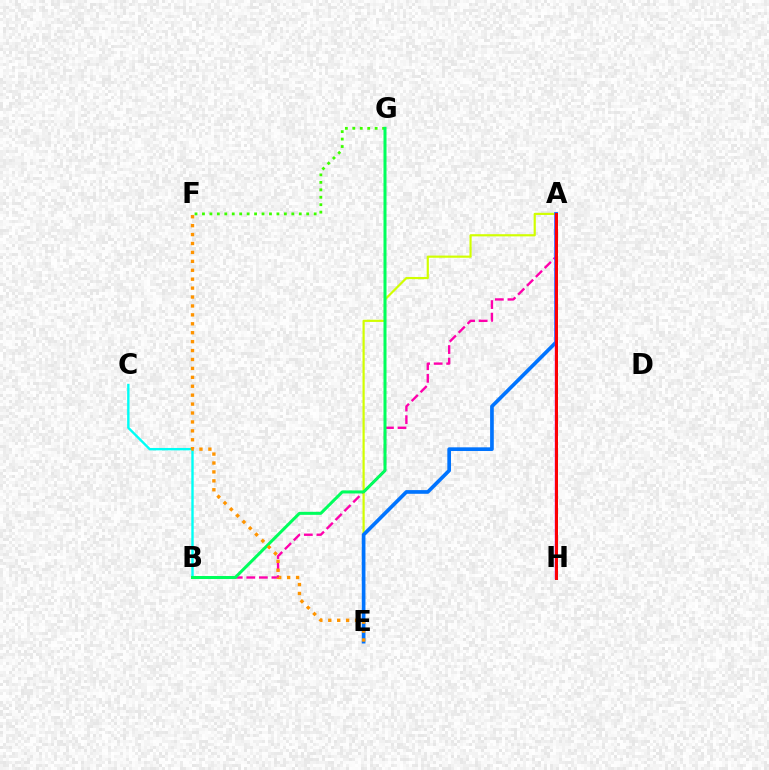{('B', 'C'): [{'color': '#00fff6', 'line_style': 'solid', 'thickness': 1.72}], ('A', 'B'): [{'color': '#ff00ac', 'line_style': 'dashed', 'thickness': 1.7}], ('A', 'H'): [{'color': '#2500ff', 'line_style': 'solid', 'thickness': 2.09}, {'color': '#b900ff', 'line_style': 'solid', 'thickness': 1.74}, {'color': '#ff0000', 'line_style': 'solid', 'thickness': 2.12}], ('F', 'G'): [{'color': '#3dff00', 'line_style': 'dotted', 'thickness': 2.02}], ('A', 'E'): [{'color': '#d1ff00', 'line_style': 'solid', 'thickness': 1.57}, {'color': '#0074ff', 'line_style': 'solid', 'thickness': 2.65}], ('B', 'G'): [{'color': '#00ff5c', 'line_style': 'solid', 'thickness': 2.17}], ('E', 'F'): [{'color': '#ff9400', 'line_style': 'dotted', 'thickness': 2.42}]}